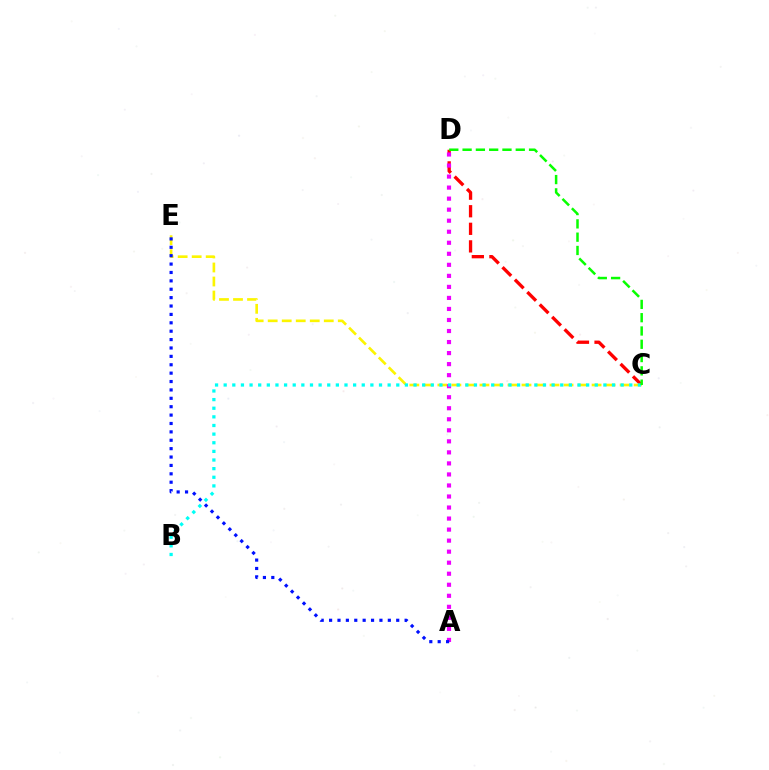{('C', 'D'): [{'color': '#ff0000', 'line_style': 'dashed', 'thickness': 2.39}, {'color': '#08ff00', 'line_style': 'dashed', 'thickness': 1.81}], ('C', 'E'): [{'color': '#fcf500', 'line_style': 'dashed', 'thickness': 1.9}], ('A', 'D'): [{'color': '#ee00ff', 'line_style': 'dotted', 'thickness': 3.0}], ('B', 'C'): [{'color': '#00fff6', 'line_style': 'dotted', 'thickness': 2.34}], ('A', 'E'): [{'color': '#0010ff', 'line_style': 'dotted', 'thickness': 2.28}]}